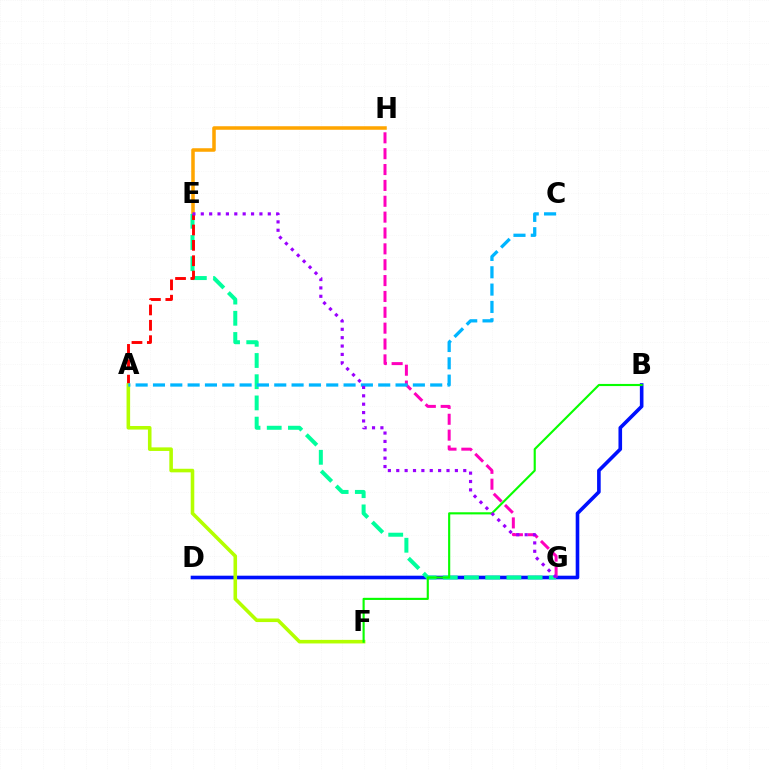{('E', 'H'): [{'color': '#ffa500', 'line_style': 'solid', 'thickness': 2.54}], ('B', 'D'): [{'color': '#0010ff', 'line_style': 'solid', 'thickness': 2.6}], ('E', 'G'): [{'color': '#00ff9d', 'line_style': 'dashed', 'thickness': 2.88}, {'color': '#9b00ff', 'line_style': 'dotted', 'thickness': 2.28}], ('A', 'E'): [{'color': '#ff0000', 'line_style': 'dashed', 'thickness': 2.09}], ('A', 'F'): [{'color': '#b3ff00', 'line_style': 'solid', 'thickness': 2.58}], ('G', 'H'): [{'color': '#ff00bd', 'line_style': 'dashed', 'thickness': 2.15}], ('A', 'C'): [{'color': '#00b5ff', 'line_style': 'dashed', 'thickness': 2.35}], ('B', 'F'): [{'color': '#08ff00', 'line_style': 'solid', 'thickness': 1.54}]}